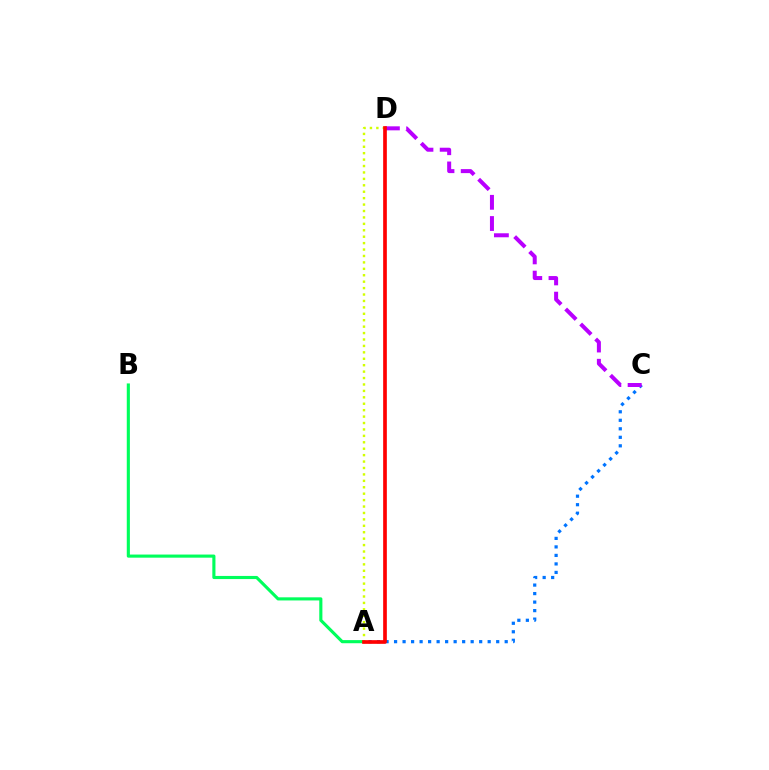{('A', 'B'): [{'color': '#00ff5c', 'line_style': 'solid', 'thickness': 2.25}], ('A', 'C'): [{'color': '#0074ff', 'line_style': 'dotted', 'thickness': 2.31}], ('A', 'D'): [{'color': '#d1ff00', 'line_style': 'dotted', 'thickness': 1.75}, {'color': '#ff0000', 'line_style': 'solid', 'thickness': 2.65}], ('C', 'D'): [{'color': '#b900ff', 'line_style': 'dashed', 'thickness': 2.88}]}